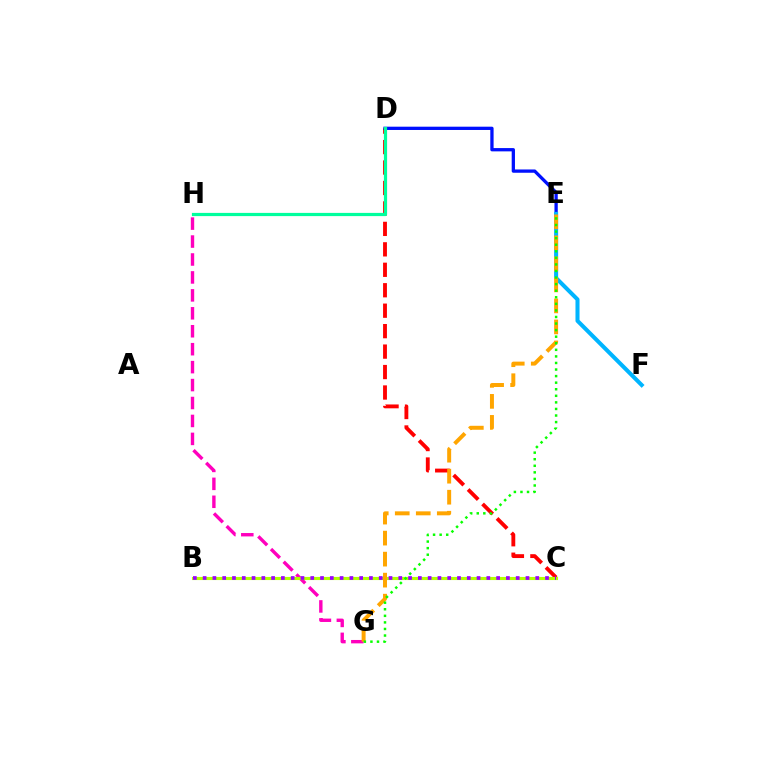{('C', 'D'): [{'color': '#ff0000', 'line_style': 'dashed', 'thickness': 2.78}], ('G', 'H'): [{'color': '#ff00bd', 'line_style': 'dashed', 'thickness': 2.44}], ('B', 'C'): [{'color': '#b3ff00', 'line_style': 'solid', 'thickness': 2.24}, {'color': '#9b00ff', 'line_style': 'dotted', 'thickness': 2.66}], ('D', 'E'): [{'color': '#0010ff', 'line_style': 'solid', 'thickness': 2.37}], ('E', 'F'): [{'color': '#00b5ff', 'line_style': 'solid', 'thickness': 2.91}], ('E', 'G'): [{'color': '#ffa500', 'line_style': 'dashed', 'thickness': 2.85}, {'color': '#08ff00', 'line_style': 'dotted', 'thickness': 1.78}], ('D', 'H'): [{'color': '#00ff9d', 'line_style': 'solid', 'thickness': 2.31}]}